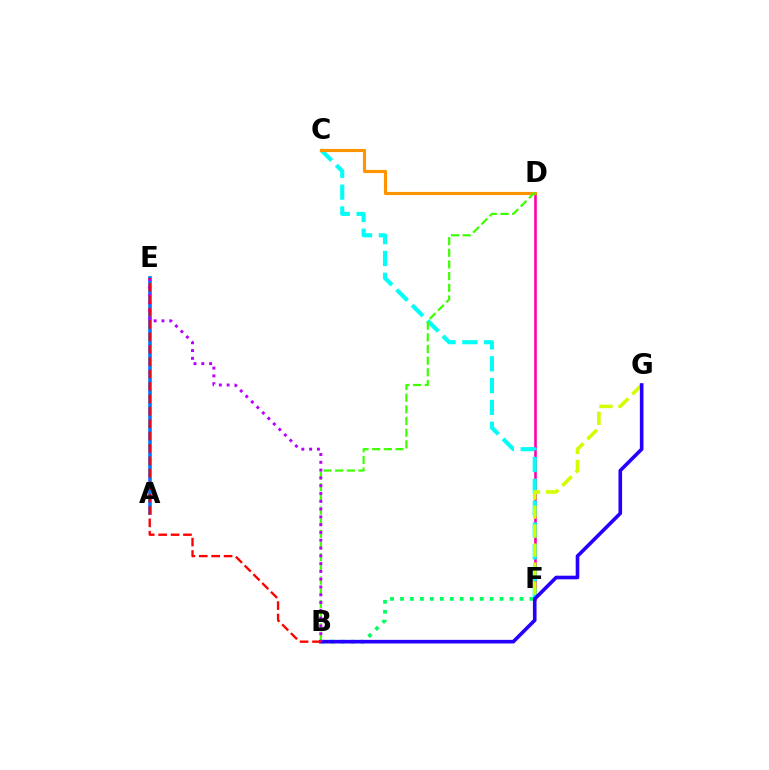{('D', 'F'): [{'color': '#ff00ac', 'line_style': 'solid', 'thickness': 1.88}], ('B', 'F'): [{'color': '#00ff5c', 'line_style': 'dotted', 'thickness': 2.71}], ('A', 'E'): [{'color': '#0074ff', 'line_style': 'solid', 'thickness': 2.57}], ('C', 'F'): [{'color': '#00fff6', 'line_style': 'dashed', 'thickness': 2.97}], ('F', 'G'): [{'color': '#d1ff00', 'line_style': 'dashed', 'thickness': 2.58}], ('C', 'D'): [{'color': '#ff9400', 'line_style': 'solid', 'thickness': 2.25}], ('B', 'D'): [{'color': '#3dff00', 'line_style': 'dashed', 'thickness': 1.59}], ('B', 'G'): [{'color': '#2500ff', 'line_style': 'solid', 'thickness': 2.6}], ('B', 'E'): [{'color': '#b900ff', 'line_style': 'dotted', 'thickness': 2.12}, {'color': '#ff0000', 'line_style': 'dashed', 'thickness': 1.68}]}